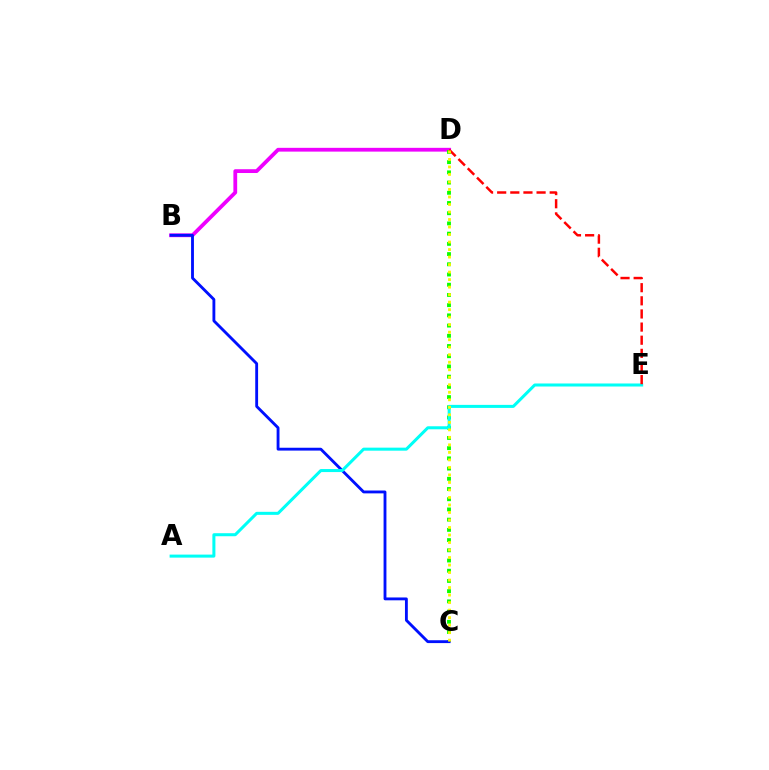{('B', 'D'): [{'color': '#ee00ff', 'line_style': 'solid', 'thickness': 2.72}], ('C', 'D'): [{'color': '#08ff00', 'line_style': 'dotted', 'thickness': 2.78}, {'color': '#fcf500', 'line_style': 'dotted', 'thickness': 2.04}], ('B', 'C'): [{'color': '#0010ff', 'line_style': 'solid', 'thickness': 2.05}], ('A', 'E'): [{'color': '#00fff6', 'line_style': 'solid', 'thickness': 2.18}], ('D', 'E'): [{'color': '#ff0000', 'line_style': 'dashed', 'thickness': 1.78}]}